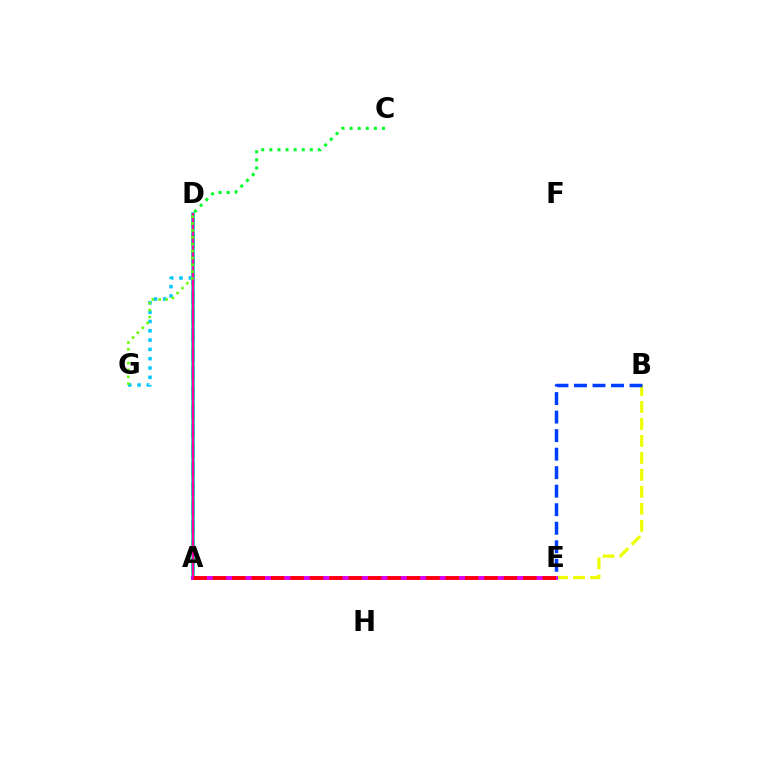{('D', 'G'): [{'color': '#00c7ff', 'line_style': 'dotted', 'thickness': 2.53}, {'color': '#66ff00', 'line_style': 'dotted', 'thickness': 1.87}], ('A', 'D'): [{'color': '#4f00ff', 'line_style': 'dashed', 'thickness': 2.6}, {'color': '#00ffaf', 'line_style': 'solid', 'thickness': 2.65}, {'color': '#ff00a0', 'line_style': 'solid', 'thickness': 1.65}], ('B', 'E'): [{'color': '#eeff00', 'line_style': 'dashed', 'thickness': 2.31}, {'color': '#003fff', 'line_style': 'dashed', 'thickness': 2.52}], ('A', 'E'): [{'color': '#ff8800', 'line_style': 'dashed', 'thickness': 2.85}, {'color': '#d600ff', 'line_style': 'solid', 'thickness': 2.76}, {'color': '#ff0000', 'line_style': 'dashed', 'thickness': 2.63}], ('C', 'D'): [{'color': '#00ff27', 'line_style': 'dotted', 'thickness': 2.2}]}